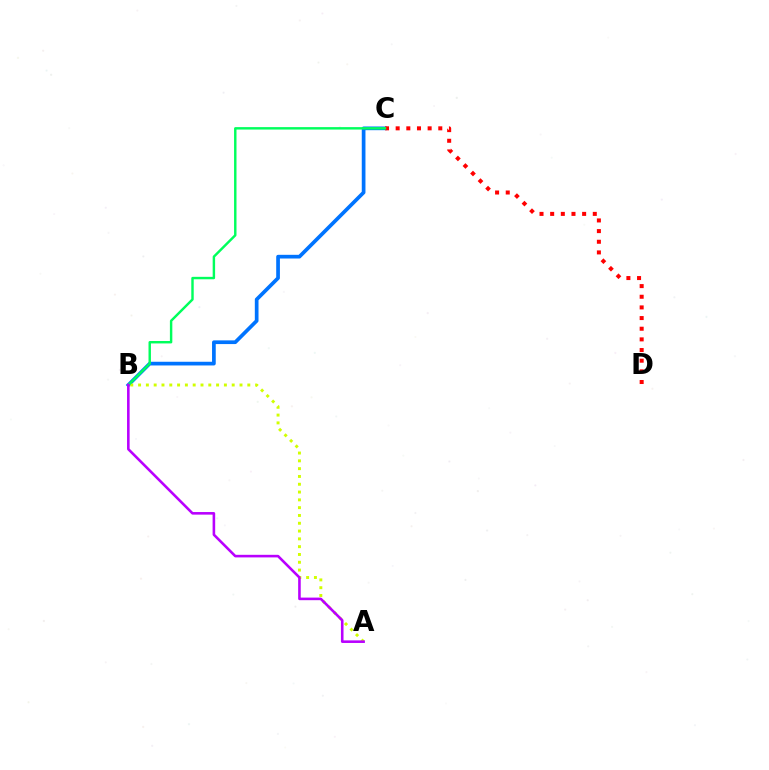{('B', 'C'): [{'color': '#0074ff', 'line_style': 'solid', 'thickness': 2.66}, {'color': '#00ff5c', 'line_style': 'solid', 'thickness': 1.75}], ('A', 'B'): [{'color': '#d1ff00', 'line_style': 'dotted', 'thickness': 2.12}, {'color': '#b900ff', 'line_style': 'solid', 'thickness': 1.86}], ('C', 'D'): [{'color': '#ff0000', 'line_style': 'dotted', 'thickness': 2.9}]}